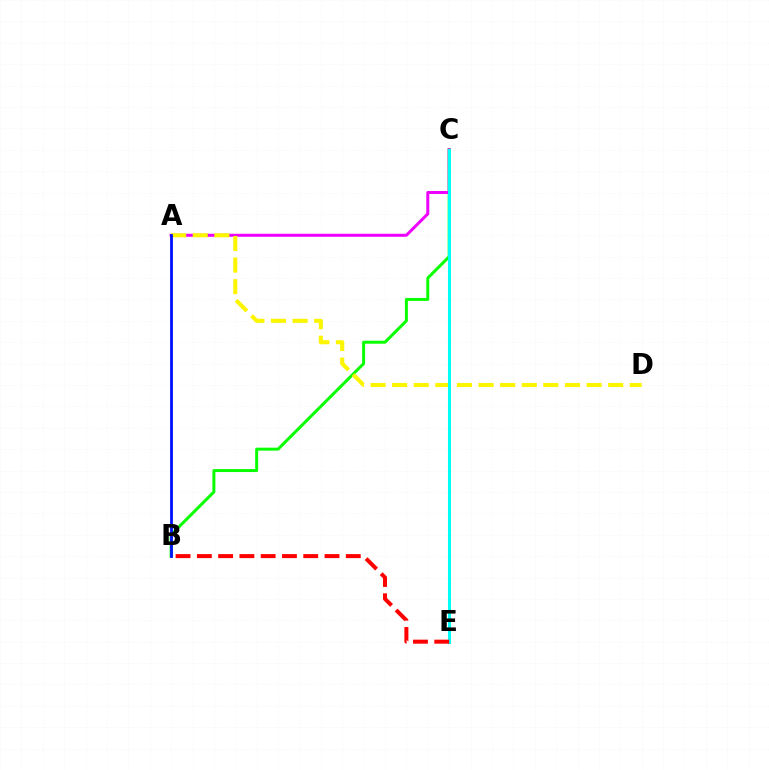{('B', 'C'): [{'color': '#08ff00', 'line_style': 'solid', 'thickness': 2.14}], ('A', 'C'): [{'color': '#ee00ff', 'line_style': 'solid', 'thickness': 2.16}], ('A', 'D'): [{'color': '#fcf500', 'line_style': 'dashed', 'thickness': 2.93}], ('A', 'B'): [{'color': '#0010ff', 'line_style': 'solid', 'thickness': 2.02}], ('C', 'E'): [{'color': '#00fff6', 'line_style': 'solid', 'thickness': 2.19}], ('B', 'E'): [{'color': '#ff0000', 'line_style': 'dashed', 'thickness': 2.89}]}